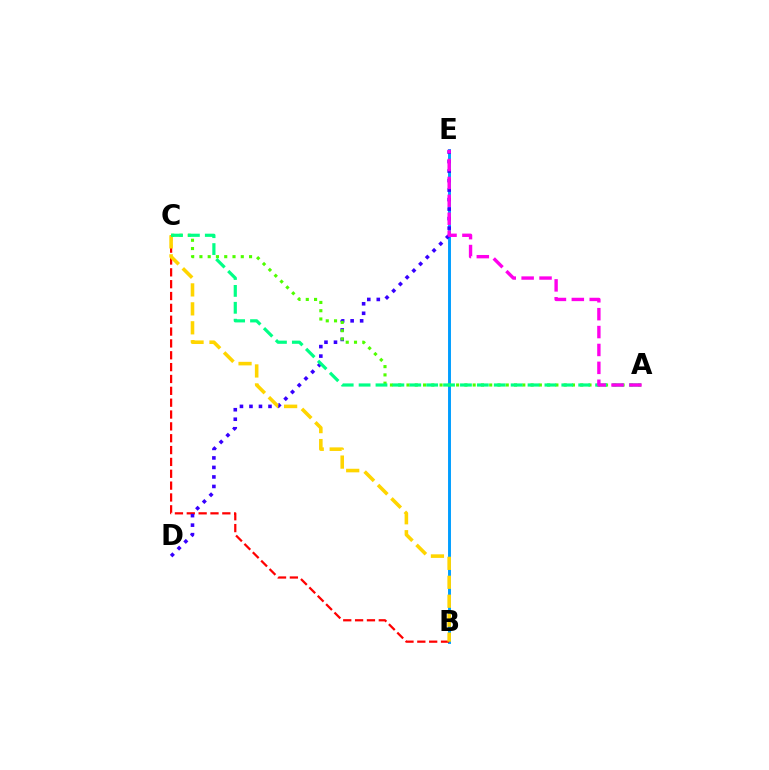{('B', 'E'): [{'color': '#009eff', 'line_style': 'solid', 'thickness': 2.1}], ('B', 'C'): [{'color': '#ff0000', 'line_style': 'dashed', 'thickness': 1.61}, {'color': '#ffd500', 'line_style': 'dashed', 'thickness': 2.58}], ('D', 'E'): [{'color': '#3700ff', 'line_style': 'dotted', 'thickness': 2.58}], ('A', 'C'): [{'color': '#4fff00', 'line_style': 'dotted', 'thickness': 2.25}, {'color': '#00ff86', 'line_style': 'dashed', 'thickness': 2.29}], ('A', 'E'): [{'color': '#ff00ed', 'line_style': 'dashed', 'thickness': 2.43}]}